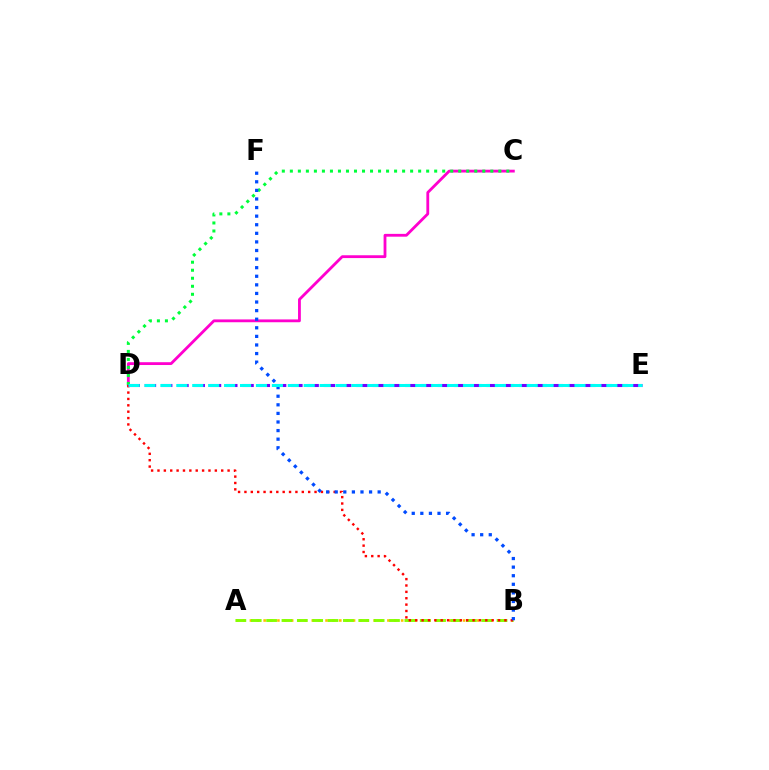{('A', 'B'): [{'color': '#ffbd00', 'line_style': 'dotted', 'thickness': 1.87}, {'color': '#84ff00', 'line_style': 'dashed', 'thickness': 2.09}], ('C', 'D'): [{'color': '#ff00cf', 'line_style': 'solid', 'thickness': 2.03}, {'color': '#00ff39', 'line_style': 'dotted', 'thickness': 2.18}], ('B', 'D'): [{'color': '#ff0000', 'line_style': 'dotted', 'thickness': 1.73}], ('B', 'F'): [{'color': '#004bff', 'line_style': 'dotted', 'thickness': 2.33}], ('D', 'E'): [{'color': '#7200ff', 'line_style': 'dashed', 'thickness': 2.21}, {'color': '#00fff6', 'line_style': 'dashed', 'thickness': 2.16}]}